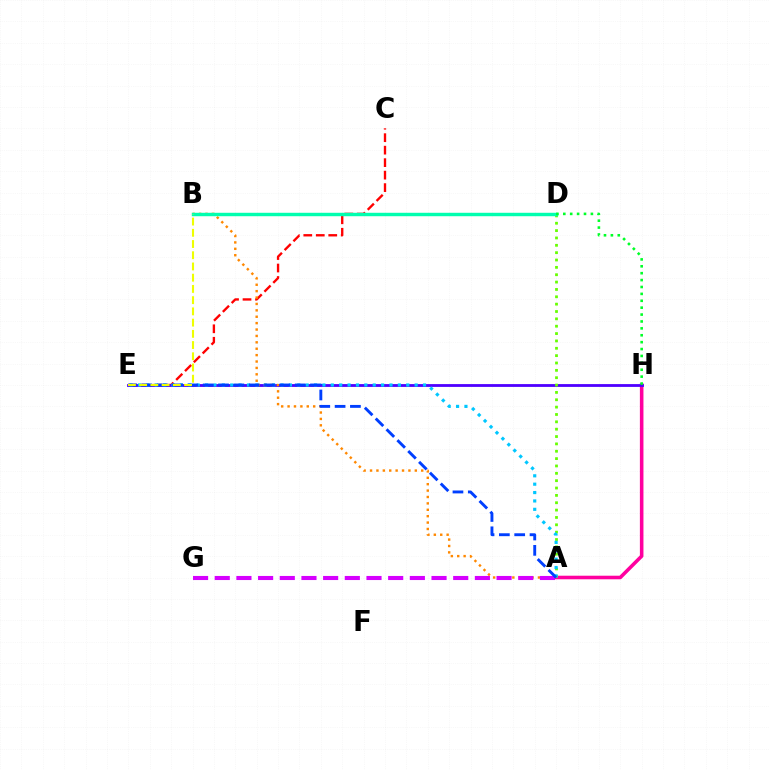{('A', 'H'): [{'color': '#ff00a0', 'line_style': 'solid', 'thickness': 2.57}], ('C', 'E'): [{'color': '#ff0000', 'line_style': 'dashed', 'thickness': 1.7}], ('E', 'H'): [{'color': '#4f00ff', 'line_style': 'solid', 'thickness': 2.03}], ('A', 'D'): [{'color': '#66ff00', 'line_style': 'dotted', 'thickness': 2.0}], ('A', 'E'): [{'color': '#00c7ff', 'line_style': 'dotted', 'thickness': 2.28}, {'color': '#003fff', 'line_style': 'dashed', 'thickness': 2.08}], ('A', 'B'): [{'color': '#ff8800', 'line_style': 'dotted', 'thickness': 1.74}], ('B', 'D'): [{'color': '#00ffaf', 'line_style': 'solid', 'thickness': 2.47}], ('A', 'G'): [{'color': '#d600ff', 'line_style': 'dashed', 'thickness': 2.95}], ('B', 'E'): [{'color': '#eeff00', 'line_style': 'dashed', 'thickness': 1.53}], ('D', 'H'): [{'color': '#00ff27', 'line_style': 'dotted', 'thickness': 1.87}]}